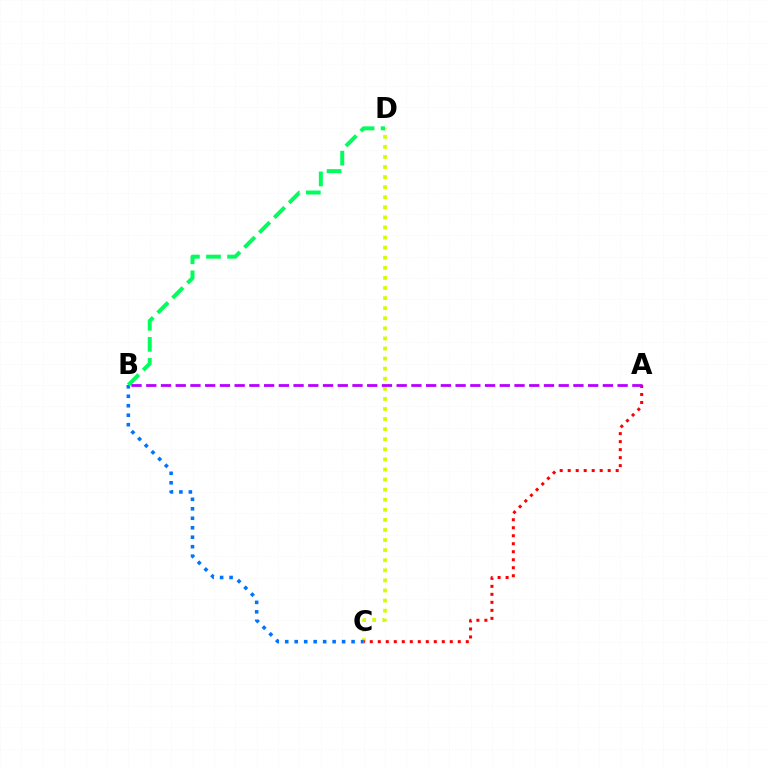{('C', 'D'): [{'color': '#d1ff00', 'line_style': 'dotted', 'thickness': 2.74}], ('B', 'C'): [{'color': '#0074ff', 'line_style': 'dotted', 'thickness': 2.57}], ('B', 'D'): [{'color': '#00ff5c', 'line_style': 'dashed', 'thickness': 2.86}], ('A', 'C'): [{'color': '#ff0000', 'line_style': 'dotted', 'thickness': 2.17}], ('A', 'B'): [{'color': '#b900ff', 'line_style': 'dashed', 'thickness': 2.0}]}